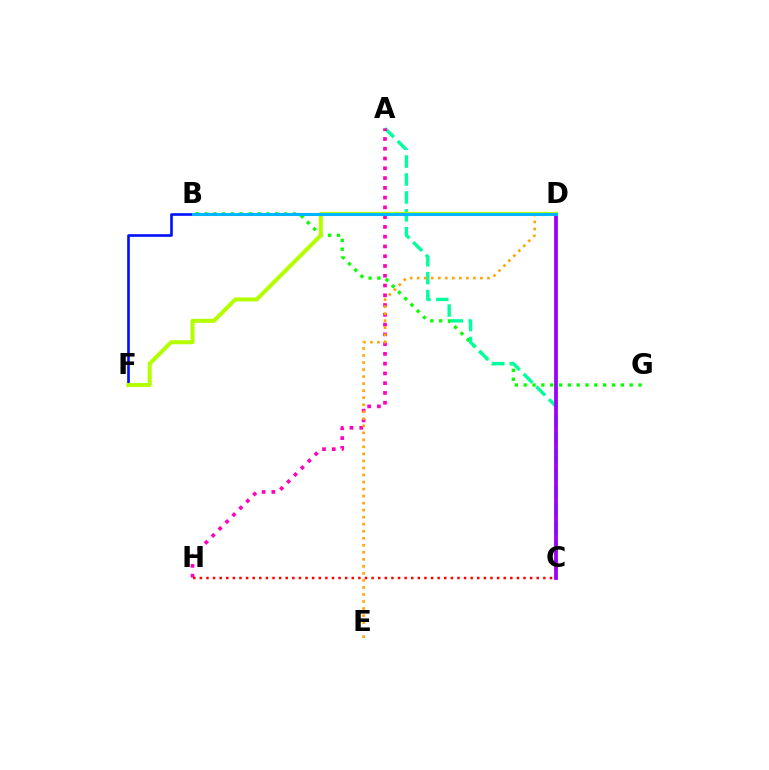{('B', 'G'): [{'color': '#08ff00', 'line_style': 'dotted', 'thickness': 2.4}], ('A', 'C'): [{'color': '#00ff9d', 'line_style': 'dashed', 'thickness': 2.43}], ('A', 'H'): [{'color': '#ff00bd', 'line_style': 'dotted', 'thickness': 2.65}], ('B', 'F'): [{'color': '#0010ff', 'line_style': 'solid', 'thickness': 1.9}], ('C', 'D'): [{'color': '#9b00ff', 'line_style': 'solid', 'thickness': 2.71}], ('D', 'E'): [{'color': '#ffa500', 'line_style': 'dotted', 'thickness': 1.91}], ('D', 'F'): [{'color': '#b3ff00', 'line_style': 'solid', 'thickness': 2.9}], ('B', 'D'): [{'color': '#00b5ff', 'line_style': 'solid', 'thickness': 2.2}], ('C', 'H'): [{'color': '#ff0000', 'line_style': 'dotted', 'thickness': 1.79}]}